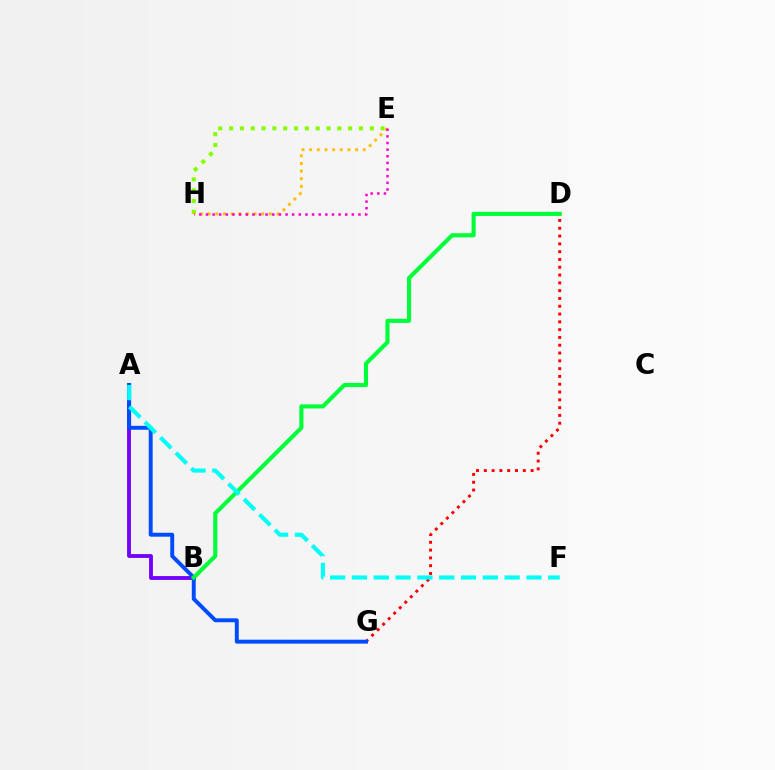{('E', 'H'): [{'color': '#84ff00', 'line_style': 'dotted', 'thickness': 2.94}, {'color': '#ffbd00', 'line_style': 'dotted', 'thickness': 2.08}, {'color': '#ff00cf', 'line_style': 'dotted', 'thickness': 1.8}], ('A', 'B'): [{'color': '#7200ff', 'line_style': 'solid', 'thickness': 2.76}], ('D', 'G'): [{'color': '#ff0000', 'line_style': 'dotted', 'thickness': 2.12}], ('A', 'G'): [{'color': '#004bff', 'line_style': 'solid', 'thickness': 2.82}], ('B', 'D'): [{'color': '#00ff39', 'line_style': 'solid', 'thickness': 2.96}], ('A', 'F'): [{'color': '#00fff6', 'line_style': 'dashed', 'thickness': 2.96}]}